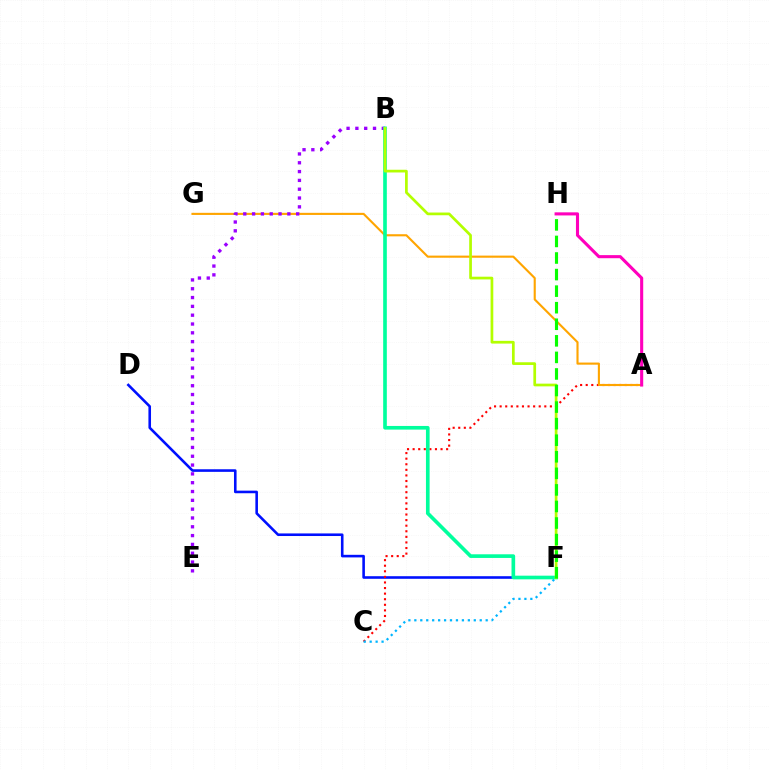{('D', 'F'): [{'color': '#0010ff', 'line_style': 'solid', 'thickness': 1.87}], ('A', 'C'): [{'color': '#ff0000', 'line_style': 'dotted', 'thickness': 1.52}], ('C', 'F'): [{'color': '#00b5ff', 'line_style': 'dotted', 'thickness': 1.62}], ('A', 'G'): [{'color': '#ffa500', 'line_style': 'solid', 'thickness': 1.53}], ('B', 'E'): [{'color': '#9b00ff', 'line_style': 'dotted', 'thickness': 2.4}], ('A', 'H'): [{'color': '#ff00bd', 'line_style': 'solid', 'thickness': 2.22}], ('B', 'F'): [{'color': '#00ff9d', 'line_style': 'solid', 'thickness': 2.63}, {'color': '#b3ff00', 'line_style': 'solid', 'thickness': 1.95}], ('F', 'H'): [{'color': '#08ff00', 'line_style': 'dashed', 'thickness': 2.25}]}